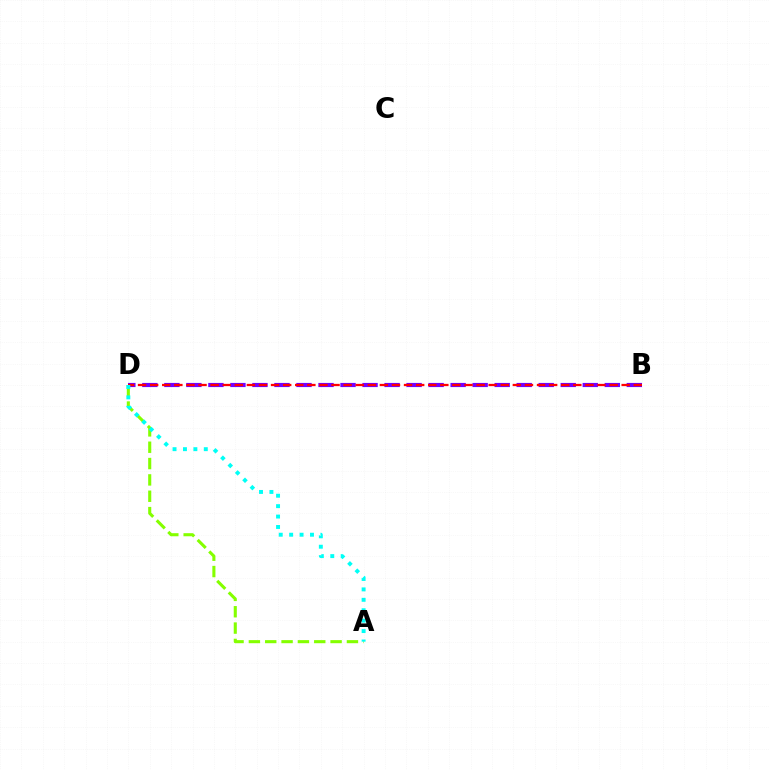{('A', 'D'): [{'color': '#84ff00', 'line_style': 'dashed', 'thickness': 2.22}, {'color': '#00fff6', 'line_style': 'dotted', 'thickness': 2.83}], ('B', 'D'): [{'color': '#7200ff', 'line_style': 'dashed', 'thickness': 2.99}, {'color': '#ff0000', 'line_style': 'dashed', 'thickness': 1.64}]}